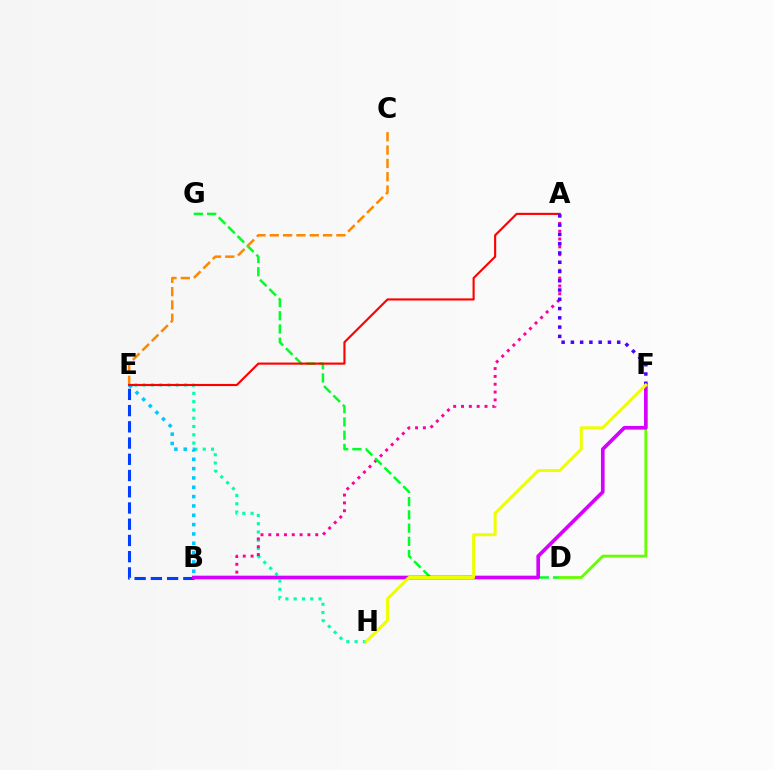{('B', 'E'): [{'color': '#003fff', 'line_style': 'dashed', 'thickness': 2.2}, {'color': '#00c7ff', 'line_style': 'dotted', 'thickness': 2.54}], ('E', 'H'): [{'color': '#00ffaf', 'line_style': 'dotted', 'thickness': 2.25}], ('A', 'B'): [{'color': '#ff00a0', 'line_style': 'dotted', 'thickness': 2.13}], ('D', 'G'): [{'color': '#00ff27', 'line_style': 'dashed', 'thickness': 1.8}], ('C', 'E'): [{'color': '#ff8800', 'line_style': 'dashed', 'thickness': 1.81}], ('A', 'E'): [{'color': '#ff0000', 'line_style': 'solid', 'thickness': 1.54}], ('D', 'F'): [{'color': '#66ff00', 'line_style': 'solid', 'thickness': 2.03}], ('B', 'F'): [{'color': '#d600ff', 'line_style': 'solid', 'thickness': 2.64}], ('A', 'F'): [{'color': '#4f00ff', 'line_style': 'dotted', 'thickness': 2.52}], ('F', 'H'): [{'color': '#eeff00', 'line_style': 'solid', 'thickness': 2.16}]}